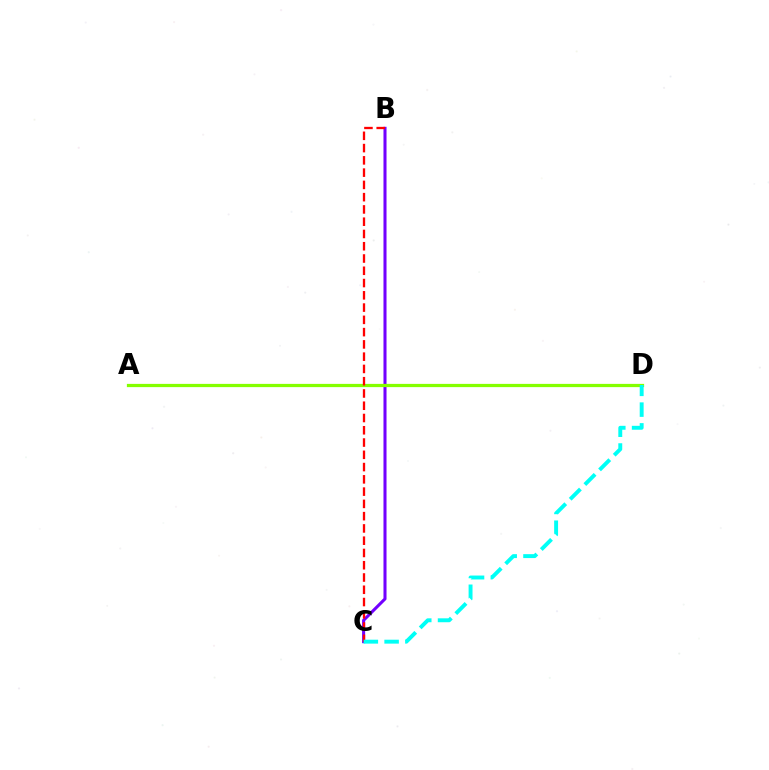{('B', 'C'): [{'color': '#7200ff', 'line_style': 'solid', 'thickness': 2.2}, {'color': '#ff0000', 'line_style': 'dashed', 'thickness': 1.67}], ('A', 'D'): [{'color': '#84ff00', 'line_style': 'solid', 'thickness': 2.33}], ('C', 'D'): [{'color': '#00fff6', 'line_style': 'dashed', 'thickness': 2.82}]}